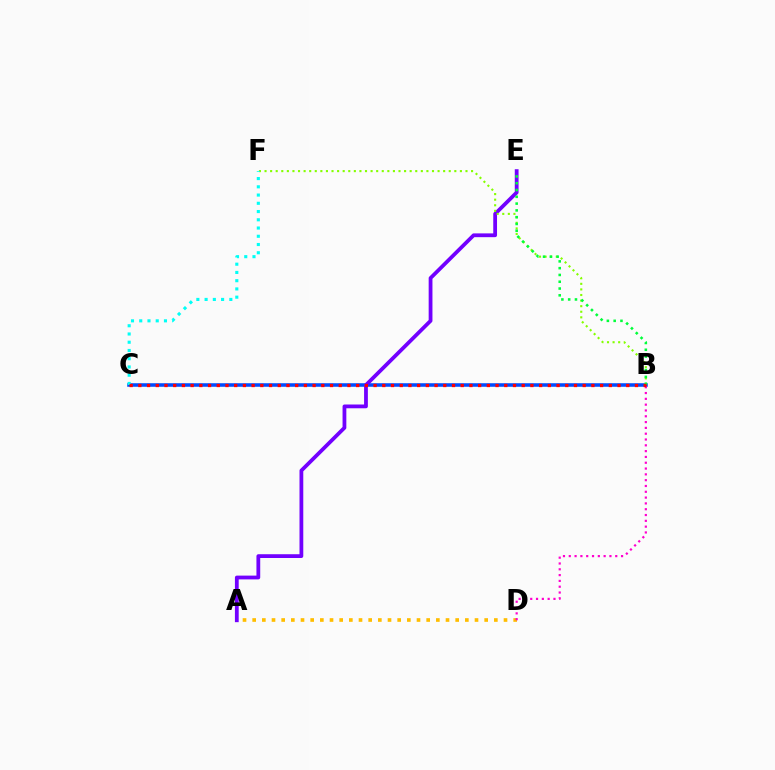{('A', 'D'): [{'color': '#ffbd00', 'line_style': 'dotted', 'thickness': 2.63}], ('B', 'C'): [{'color': '#004bff', 'line_style': 'solid', 'thickness': 2.55}, {'color': '#ff0000', 'line_style': 'dotted', 'thickness': 2.37}], ('A', 'E'): [{'color': '#7200ff', 'line_style': 'solid', 'thickness': 2.72}], ('B', 'F'): [{'color': '#84ff00', 'line_style': 'dotted', 'thickness': 1.52}], ('C', 'F'): [{'color': '#00fff6', 'line_style': 'dotted', 'thickness': 2.24}], ('B', 'E'): [{'color': '#00ff39', 'line_style': 'dotted', 'thickness': 1.84}], ('B', 'D'): [{'color': '#ff00cf', 'line_style': 'dotted', 'thickness': 1.58}]}